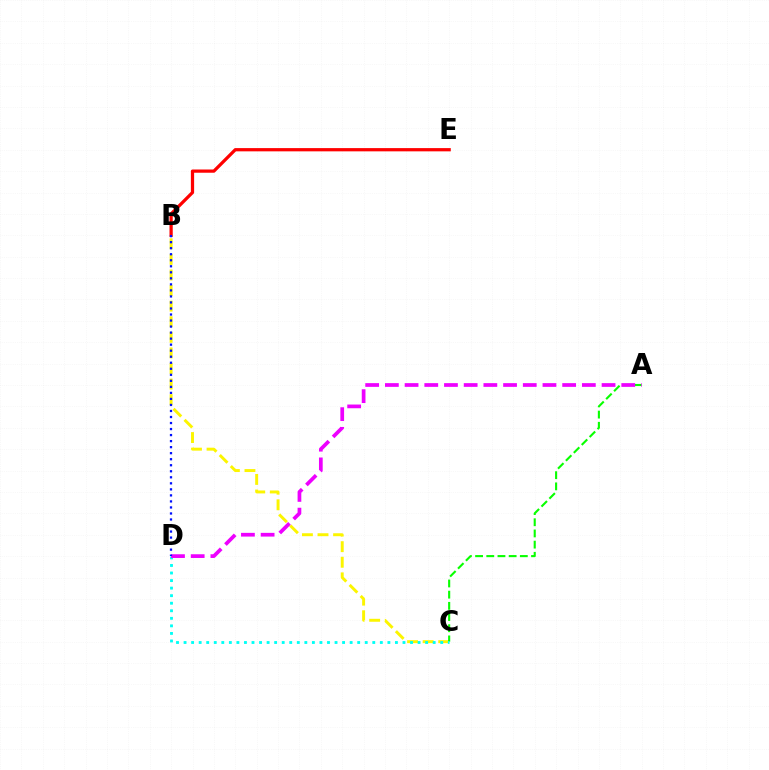{('B', 'C'): [{'color': '#fcf500', 'line_style': 'dashed', 'thickness': 2.12}], ('A', 'C'): [{'color': '#08ff00', 'line_style': 'dashed', 'thickness': 1.52}], ('C', 'D'): [{'color': '#00fff6', 'line_style': 'dotted', 'thickness': 2.05}], ('B', 'E'): [{'color': '#ff0000', 'line_style': 'solid', 'thickness': 2.33}], ('A', 'D'): [{'color': '#ee00ff', 'line_style': 'dashed', 'thickness': 2.68}], ('B', 'D'): [{'color': '#0010ff', 'line_style': 'dotted', 'thickness': 1.64}]}